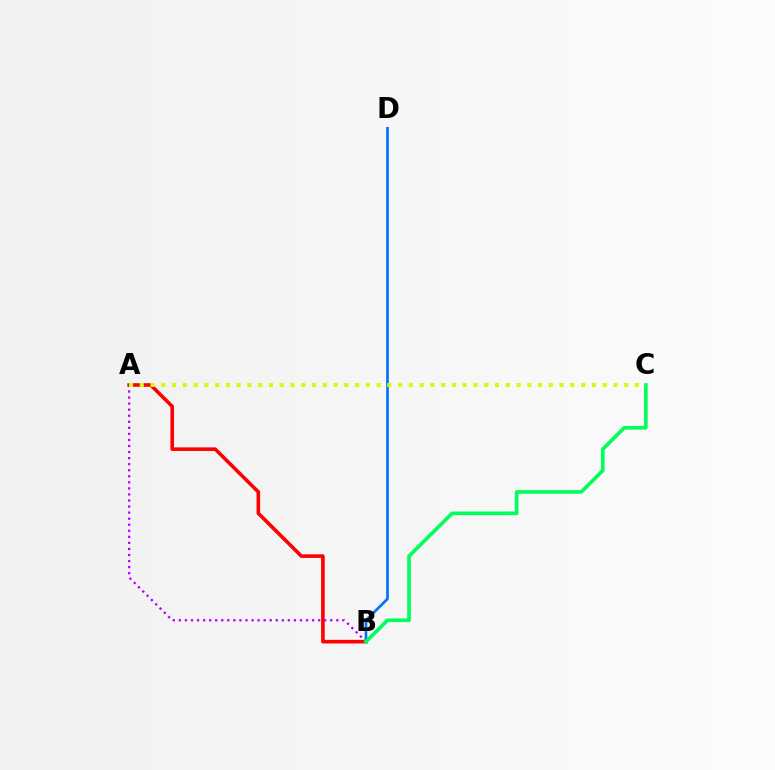{('A', 'B'): [{'color': '#ff0000', 'line_style': 'solid', 'thickness': 2.59}, {'color': '#b900ff', 'line_style': 'dotted', 'thickness': 1.65}], ('B', 'D'): [{'color': '#0074ff', 'line_style': 'solid', 'thickness': 1.95}], ('B', 'C'): [{'color': '#00ff5c', 'line_style': 'solid', 'thickness': 2.64}], ('A', 'C'): [{'color': '#d1ff00', 'line_style': 'dotted', 'thickness': 2.92}]}